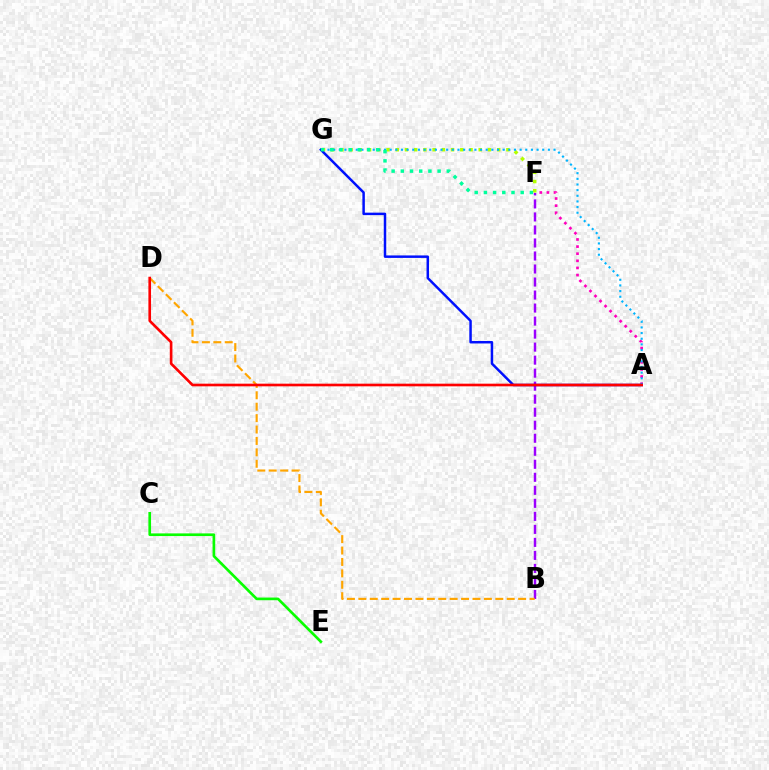{('A', 'F'): [{'color': '#ff00bd', 'line_style': 'dotted', 'thickness': 1.93}], ('C', 'E'): [{'color': '#08ff00', 'line_style': 'solid', 'thickness': 1.92}], ('F', 'G'): [{'color': '#b3ff00', 'line_style': 'dotted', 'thickness': 2.51}, {'color': '#00ff9d', 'line_style': 'dotted', 'thickness': 2.5}], ('B', 'F'): [{'color': '#9b00ff', 'line_style': 'dashed', 'thickness': 1.77}], ('A', 'G'): [{'color': '#00b5ff', 'line_style': 'dotted', 'thickness': 1.54}, {'color': '#0010ff', 'line_style': 'solid', 'thickness': 1.79}], ('B', 'D'): [{'color': '#ffa500', 'line_style': 'dashed', 'thickness': 1.55}], ('A', 'D'): [{'color': '#ff0000', 'line_style': 'solid', 'thickness': 1.9}]}